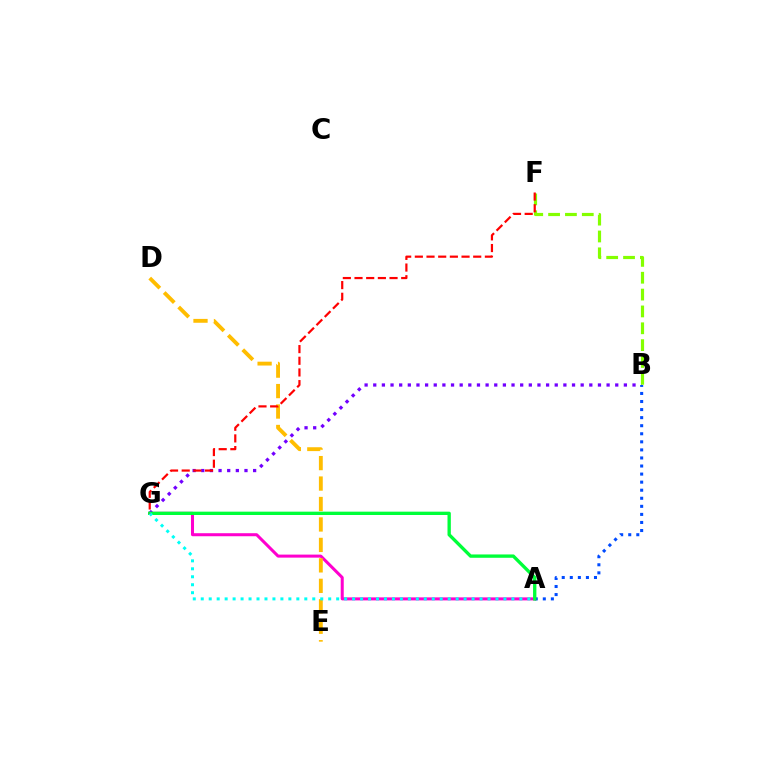{('A', 'G'): [{'color': '#ff00cf', 'line_style': 'solid', 'thickness': 2.18}, {'color': '#00ff39', 'line_style': 'solid', 'thickness': 2.4}, {'color': '#00fff6', 'line_style': 'dotted', 'thickness': 2.16}], ('B', 'G'): [{'color': '#7200ff', 'line_style': 'dotted', 'thickness': 2.35}], ('B', 'F'): [{'color': '#84ff00', 'line_style': 'dashed', 'thickness': 2.29}], ('A', 'B'): [{'color': '#004bff', 'line_style': 'dotted', 'thickness': 2.19}], ('D', 'E'): [{'color': '#ffbd00', 'line_style': 'dashed', 'thickness': 2.78}], ('F', 'G'): [{'color': '#ff0000', 'line_style': 'dashed', 'thickness': 1.59}]}